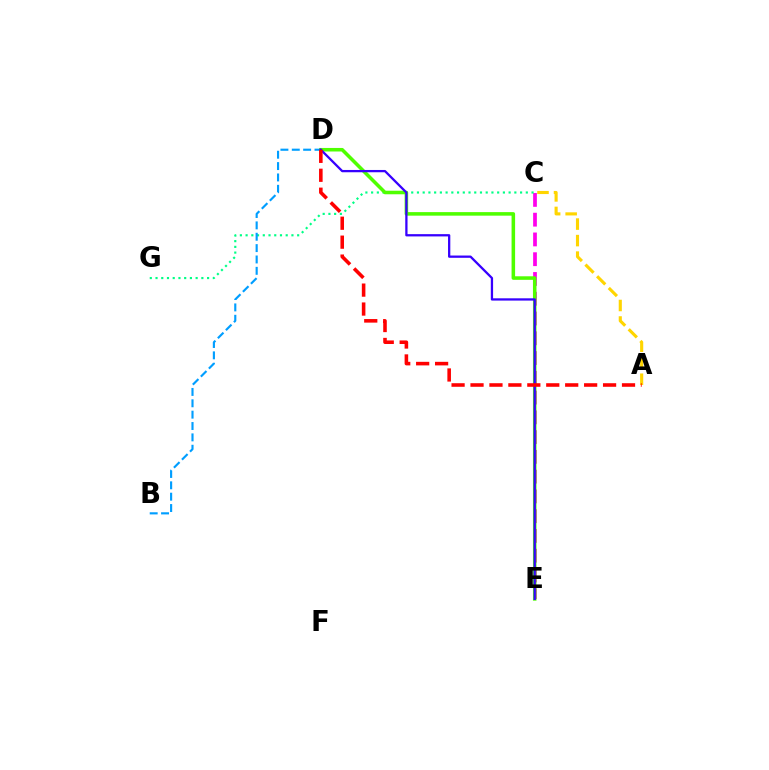{('C', 'E'): [{'color': '#ff00ed', 'line_style': 'dashed', 'thickness': 2.69}], ('C', 'G'): [{'color': '#00ff86', 'line_style': 'dotted', 'thickness': 1.56}], ('D', 'E'): [{'color': '#4fff00', 'line_style': 'solid', 'thickness': 2.55}, {'color': '#3700ff', 'line_style': 'solid', 'thickness': 1.64}], ('A', 'C'): [{'color': '#ffd500', 'line_style': 'dashed', 'thickness': 2.24}], ('B', 'D'): [{'color': '#009eff', 'line_style': 'dashed', 'thickness': 1.54}], ('A', 'D'): [{'color': '#ff0000', 'line_style': 'dashed', 'thickness': 2.57}]}